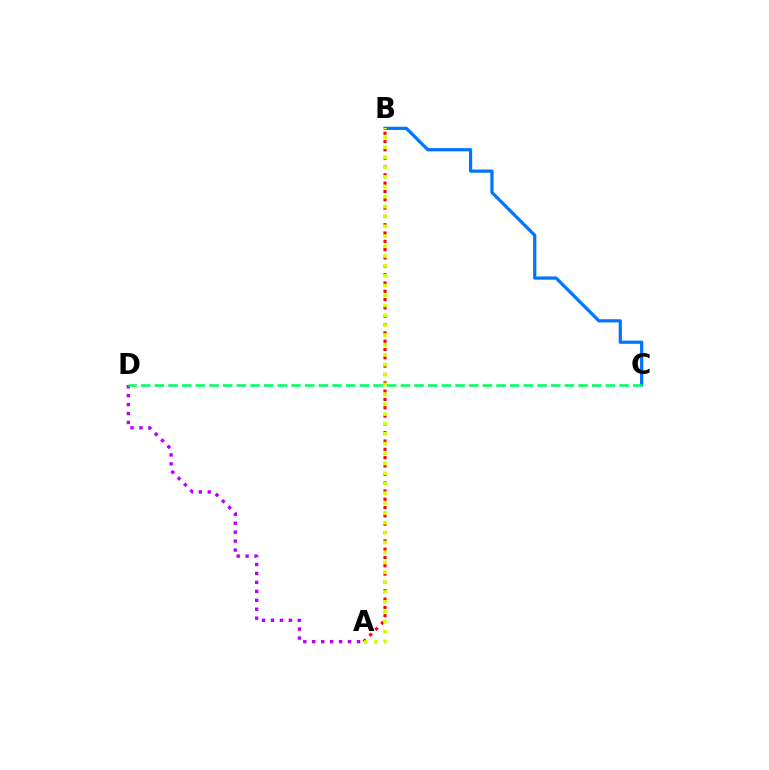{('B', 'C'): [{'color': '#0074ff', 'line_style': 'solid', 'thickness': 2.31}], ('A', 'D'): [{'color': '#b900ff', 'line_style': 'dotted', 'thickness': 2.43}], ('A', 'B'): [{'color': '#ff0000', 'line_style': 'dotted', 'thickness': 2.26}, {'color': '#d1ff00', 'line_style': 'dotted', 'thickness': 2.69}], ('C', 'D'): [{'color': '#00ff5c', 'line_style': 'dashed', 'thickness': 1.86}]}